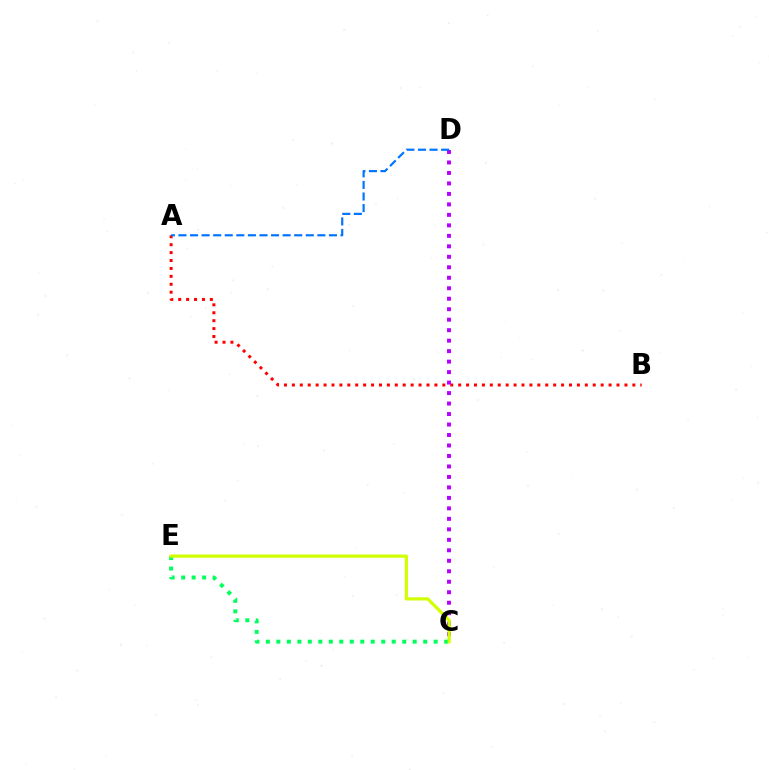{('A', 'B'): [{'color': '#ff0000', 'line_style': 'dotted', 'thickness': 2.15}], ('C', 'E'): [{'color': '#00ff5c', 'line_style': 'dotted', 'thickness': 2.85}, {'color': '#d1ff00', 'line_style': 'solid', 'thickness': 2.3}], ('C', 'D'): [{'color': '#b900ff', 'line_style': 'dotted', 'thickness': 2.85}], ('A', 'D'): [{'color': '#0074ff', 'line_style': 'dashed', 'thickness': 1.57}]}